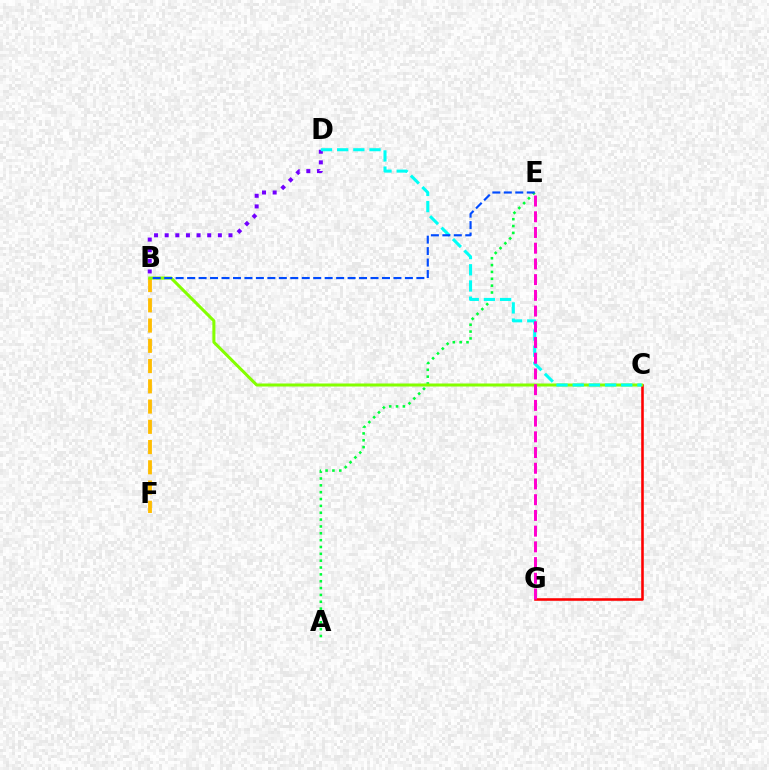{('C', 'G'): [{'color': '#ff0000', 'line_style': 'solid', 'thickness': 1.85}], ('A', 'E'): [{'color': '#00ff39', 'line_style': 'dotted', 'thickness': 1.86}], ('B', 'F'): [{'color': '#ffbd00', 'line_style': 'dashed', 'thickness': 2.75}], ('B', 'D'): [{'color': '#7200ff', 'line_style': 'dotted', 'thickness': 2.89}], ('B', 'C'): [{'color': '#84ff00', 'line_style': 'solid', 'thickness': 2.18}], ('C', 'D'): [{'color': '#00fff6', 'line_style': 'dashed', 'thickness': 2.2}], ('E', 'G'): [{'color': '#ff00cf', 'line_style': 'dashed', 'thickness': 2.14}], ('B', 'E'): [{'color': '#004bff', 'line_style': 'dashed', 'thickness': 1.56}]}